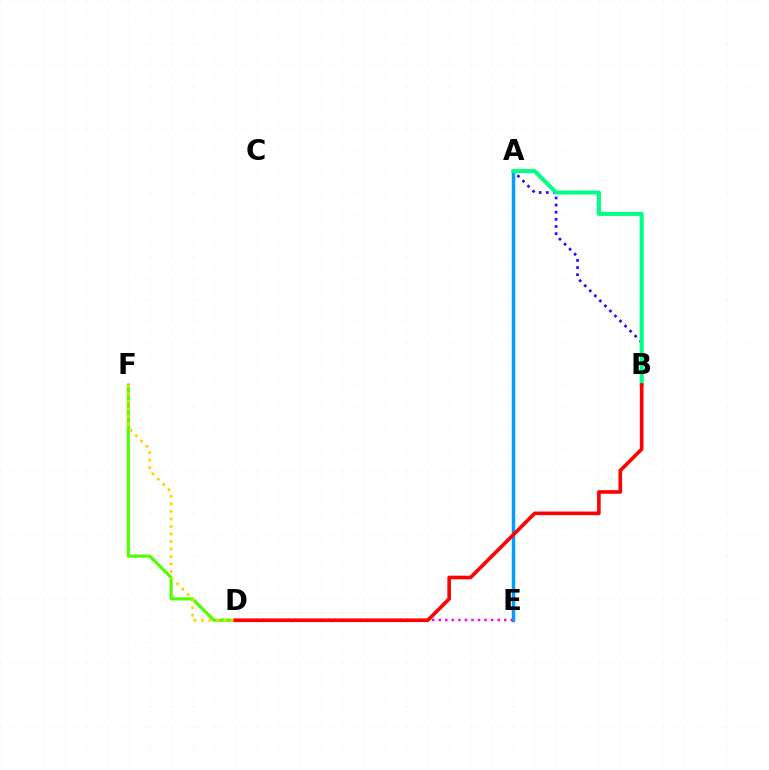{('A', 'B'): [{'color': '#3700ff', 'line_style': 'dotted', 'thickness': 1.94}, {'color': '#00ff86', 'line_style': 'solid', 'thickness': 2.93}], ('D', 'F'): [{'color': '#4fff00', 'line_style': 'solid', 'thickness': 2.27}, {'color': '#ffd500', 'line_style': 'dotted', 'thickness': 2.04}], ('A', 'E'): [{'color': '#009eff', 'line_style': 'solid', 'thickness': 2.49}], ('D', 'E'): [{'color': '#ff00ed', 'line_style': 'dotted', 'thickness': 1.78}], ('B', 'D'): [{'color': '#ff0000', 'line_style': 'solid', 'thickness': 2.61}]}